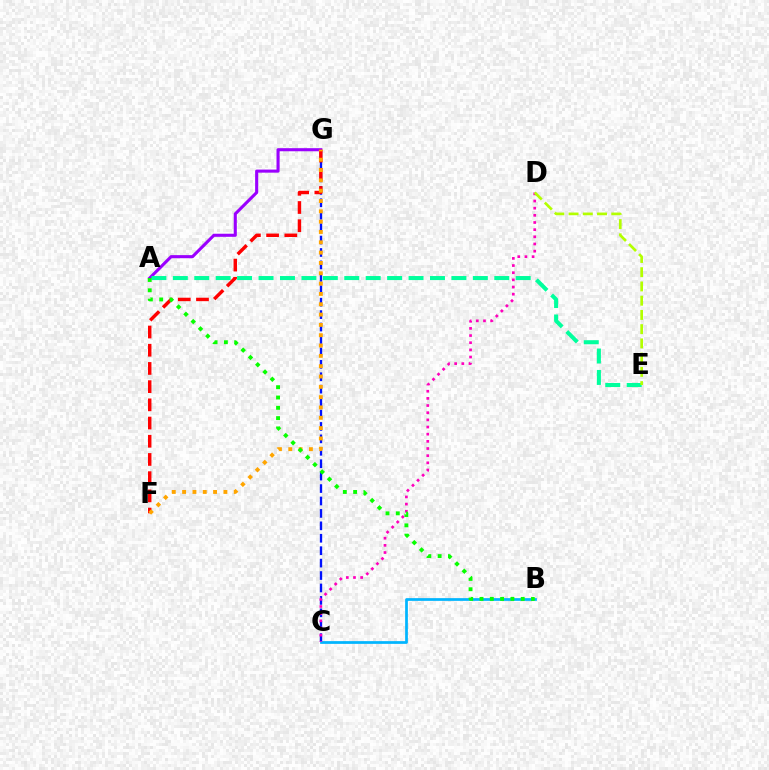{('C', 'G'): [{'color': '#0010ff', 'line_style': 'dashed', 'thickness': 1.69}], ('B', 'C'): [{'color': '#00b5ff', 'line_style': 'solid', 'thickness': 1.96}], ('A', 'G'): [{'color': '#9b00ff', 'line_style': 'solid', 'thickness': 2.22}], ('C', 'D'): [{'color': '#ff00bd', 'line_style': 'dotted', 'thickness': 1.95}], ('A', 'E'): [{'color': '#00ff9d', 'line_style': 'dashed', 'thickness': 2.91}], ('D', 'E'): [{'color': '#b3ff00', 'line_style': 'dashed', 'thickness': 1.93}], ('F', 'G'): [{'color': '#ff0000', 'line_style': 'dashed', 'thickness': 2.47}, {'color': '#ffa500', 'line_style': 'dotted', 'thickness': 2.8}], ('A', 'B'): [{'color': '#08ff00', 'line_style': 'dotted', 'thickness': 2.8}]}